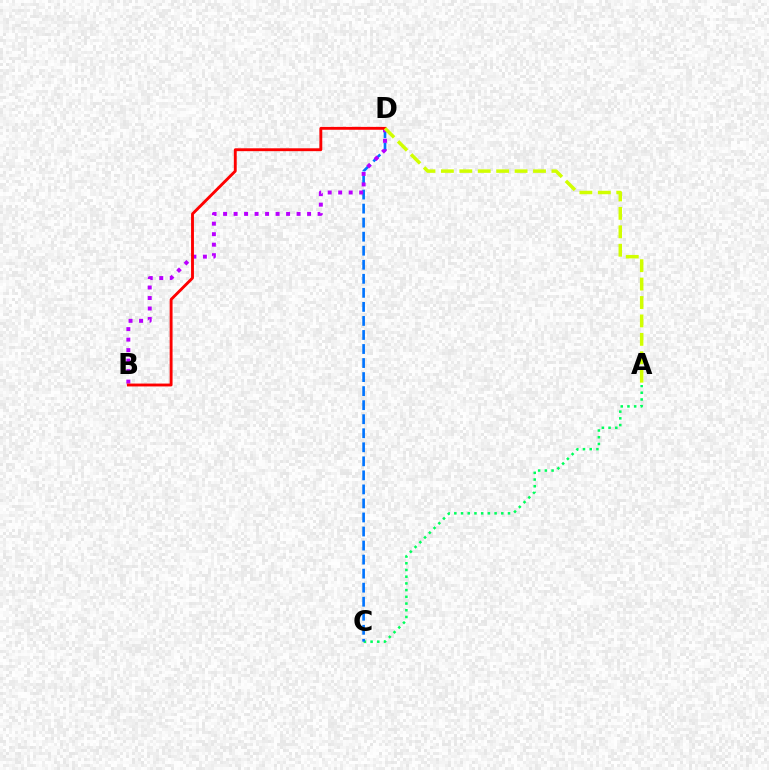{('A', 'C'): [{'color': '#00ff5c', 'line_style': 'dotted', 'thickness': 1.82}], ('C', 'D'): [{'color': '#0074ff', 'line_style': 'dashed', 'thickness': 1.91}], ('B', 'D'): [{'color': '#b900ff', 'line_style': 'dotted', 'thickness': 2.85}, {'color': '#ff0000', 'line_style': 'solid', 'thickness': 2.07}], ('A', 'D'): [{'color': '#d1ff00', 'line_style': 'dashed', 'thickness': 2.5}]}